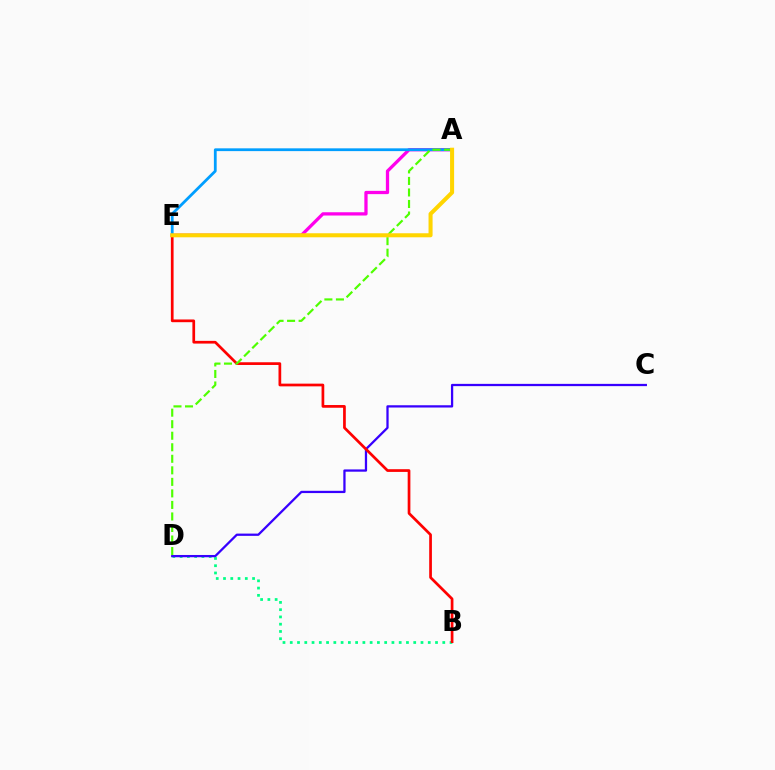{('B', 'D'): [{'color': '#00ff86', 'line_style': 'dotted', 'thickness': 1.97}], ('C', 'D'): [{'color': '#3700ff', 'line_style': 'solid', 'thickness': 1.63}], ('B', 'E'): [{'color': '#ff0000', 'line_style': 'solid', 'thickness': 1.95}], ('A', 'E'): [{'color': '#ff00ed', 'line_style': 'solid', 'thickness': 2.35}, {'color': '#009eff', 'line_style': 'solid', 'thickness': 2.0}, {'color': '#ffd500', 'line_style': 'solid', 'thickness': 2.91}], ('A', 'D'): [{'color': '#4fff00', 'line_style': 'dashed', 'thickness': 1.57}]}